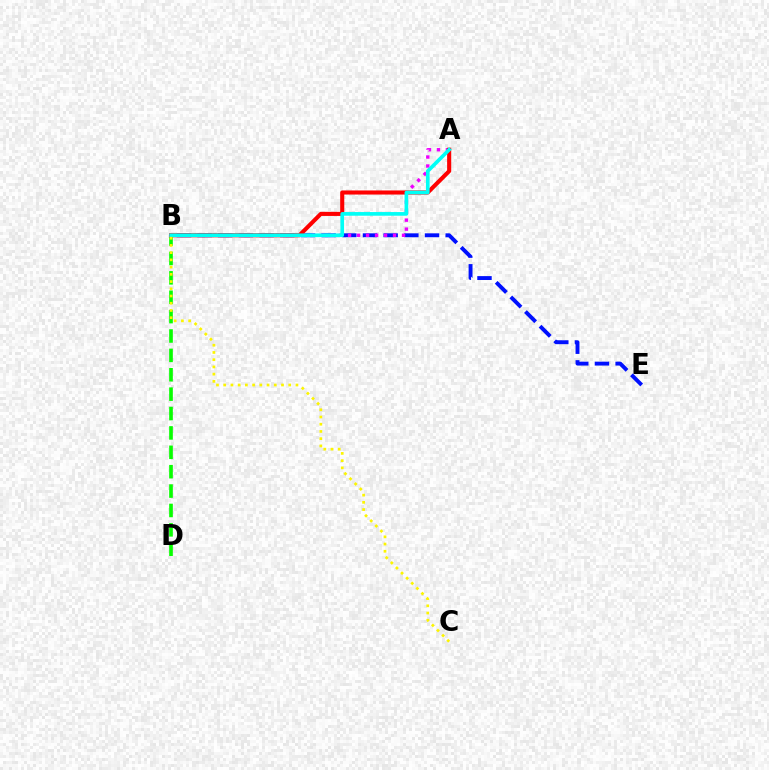{('B', 'E'): [{'color': '#0010ff', 'line_style': 'dashed', 'thickness': 2.81}], ('A', 'B'): [{'color': '#ee00ff', 'line_style': 'dotted', 'thickness': 2.44}, {'color': '#ff0000', 'line_style': 'solid', 'thickness': 2.95}, {'color': '#00fff6', 'line_style': 'solid', 'thickness': 2.64}], ('B', 'D'): [{'color': '#08ff00', 'line_style': 'dashed', 'thickness': 2.63}], ('B', 'C'): [{'color': '#fcf500', 'line_style': 'dotted', 'thickness': 1.96}]}